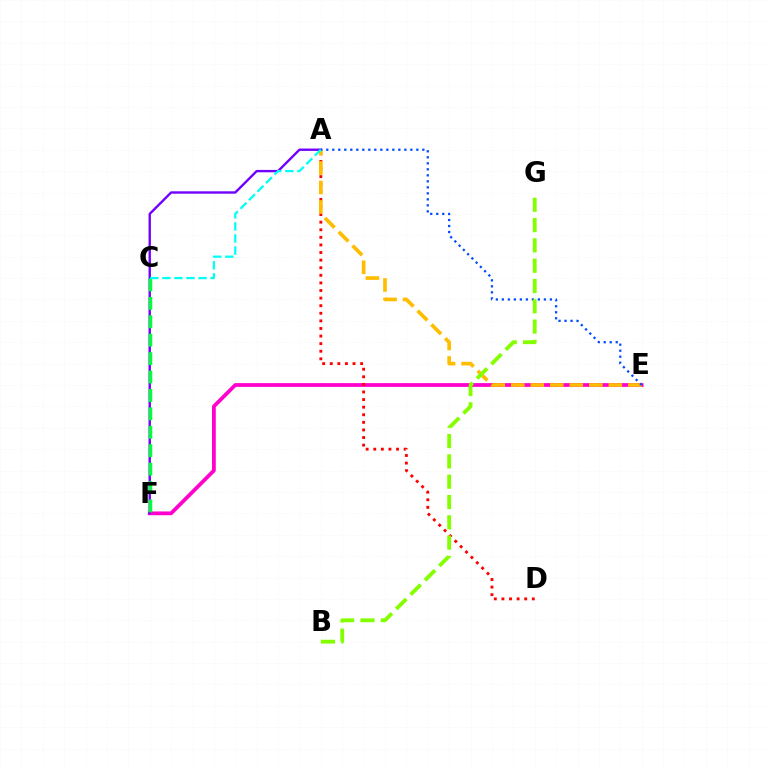{('E', 'F'): [{'color': '#ff00cf', 'line_style': 'solid', 'thickness': 2.71}], ('A', 'D'): [{'color': '#ff0000', 'line_style': 'dotted', 'thickness': 2.06}], ('A', 'E'): [{'color': '#ffbd00', 'line_style': 'dashed', 'thickness': 2.65}, {'color': '#004bff', 'line_style': 'dotted', 'thickness': 1.63}], ('A', 'F'): [{'color': '#7200ff', 'line_style': 'solid', 'thickness': 1.72}], ('C', 'F'): [{'color': '#00ff39', 'line_style': 'dashed', 'thickness': 2.5}], ('A', 'C'): [{'color': '#00fff6', 'line_style': 'dashed', 'thickness': 1.64}], ('B', 'G'): [{'color': '#84ff00', 'line_style': 'dashed', 'thickness': 2.76}]}